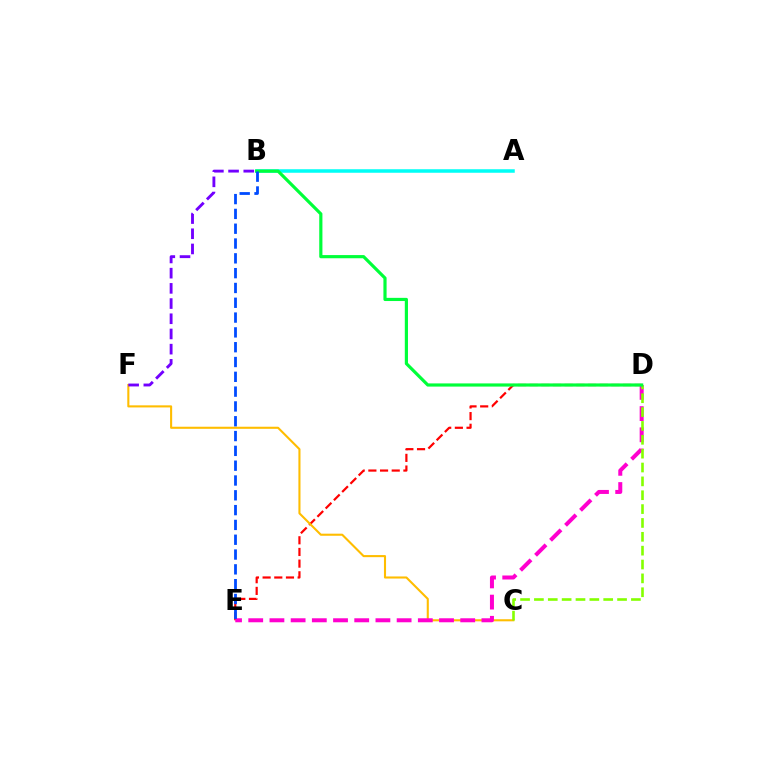{('D', 'E'): [{'color': '#ff0000', 'line_style': 'dashed', 'thickness': 1.59}, {'color': '#ff00cf', 'line_style': 'dashed', 'thickness': 2.88}], ('C', 'F'): [{'color': '#ffbd00', 'line_style': 'solid', 'thickness': 1.51}], ('A', 'B'): [{'color': '#00fff6', 'line_style': 'solid', 'thickness': 2.53}], ('C', 'D'): [{'color': '#84ff00', 'line_style': 'dashed', 'thickness': 1.88}], ('B', 'D'): [{'color': '#00ff39', 'line_style': 'solid', 'thickness': 2.29}], ('B', 'F'): [{'color': '#7200ff', 'line_style': 'dashed', 'thickness': 2.06}], ('B', 'E'): [{'color': '#004bff', 'line_style': 'dashed', 'thickness': 2.01}]}